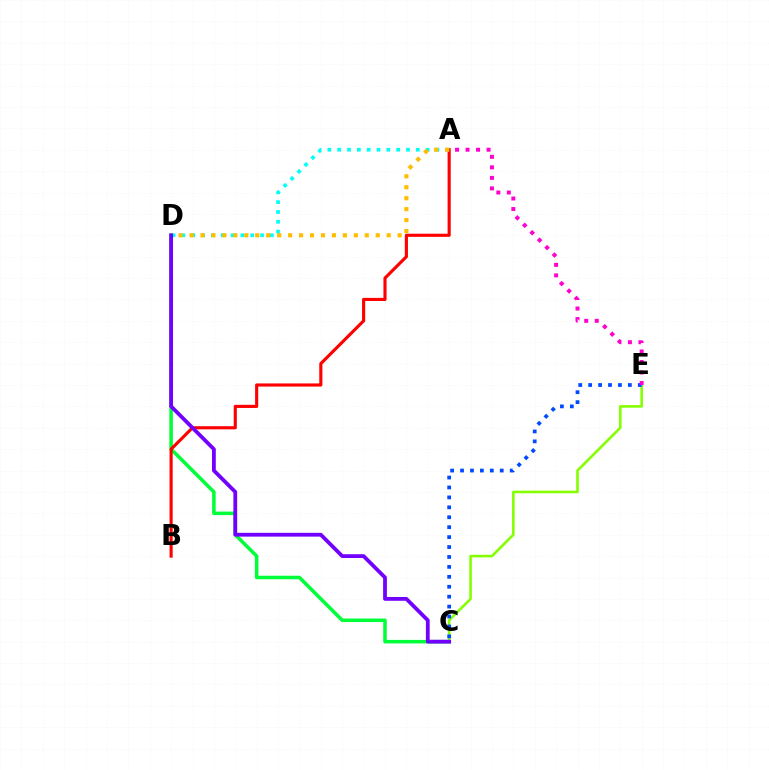{('C', 'E'): [{'color': '#84ff00', 'line_style': 'solid', 'thickness': 1.87}, {'color': '#004bff', 'line_style': 'dotted', 'thickness': 2.7}], ('A', 'E'): [{'color': '#ff00cf', 'line_style': 'dotted', 'thickness': 2.86}], ('C', 'D'): [{'color': '#00ff39', 'line_style': 'solid', 'thickness': 2.54}, {'color': '#7200ff', 'line_style': 'solid', 'thickness': 2.73}], ('A', 'B'): [{'color': '#ff0000', 'line_style': 'solid', 'thickness': 2.25}], ('A', 'D'): [{'color': '#00fff6', 'line_style': 'dotted', 'thickness': 2.67}, {'color': '#ffbd00', 'line_style': 'dotted', 'thickness': 2.98}]}